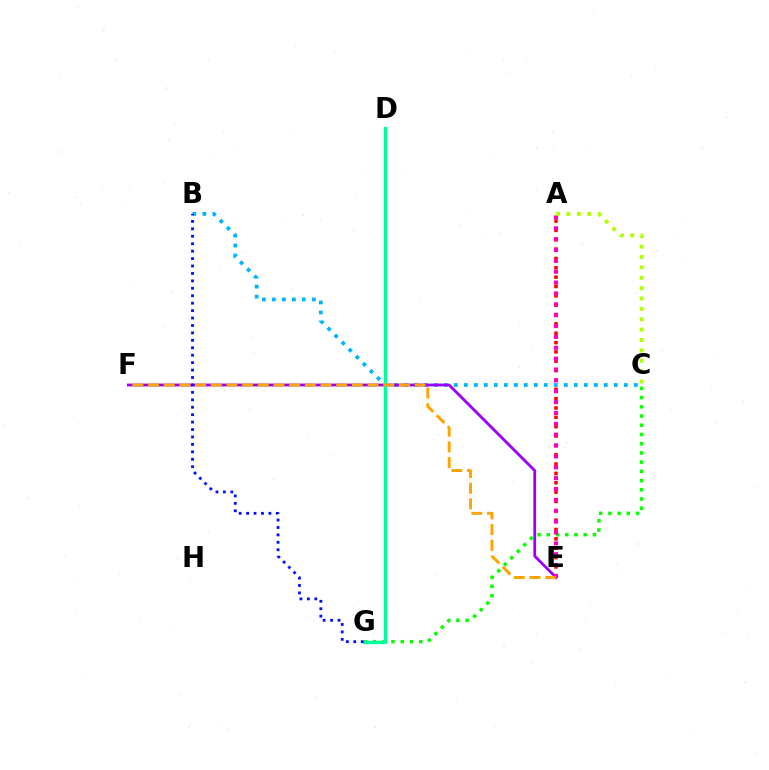{('B', 'C'): [{'color': '#00b5ff', 'line_style': 'dotted', 'thickness': 2.72}], ('E', 'F'): [{'color': '#9b00ff', 'line_style': 'solid', 'thickness': 2.01}, {'color': '#ffa500', 'line_style': 'dashed', 'thickness': 2.13}], ('C', 'G'): [{'color': '#08ff00', 'line_style': 'dotted', 'thickness': 2.51}], ('A', 'E'): [{'color': '#ff0000', 'line_style': 'dotted', 'thickness': 2.54}, {'color': '#ff00bd', 'line_style': 'dotted', 'thickness': 2.95}], ('D', 'G'): [{'color': '#00ff9d', 'line_style': 'solid', 'thickness': 2.39}], ('A', 'C'): [{'color': '#b3ff00', 'line_style': 'dotted', 'thickness': 2.82}], ('B', 'G'): [{'color': '#0010ff', 'line_style': 'dotted', 'thickness': 2.02}]}